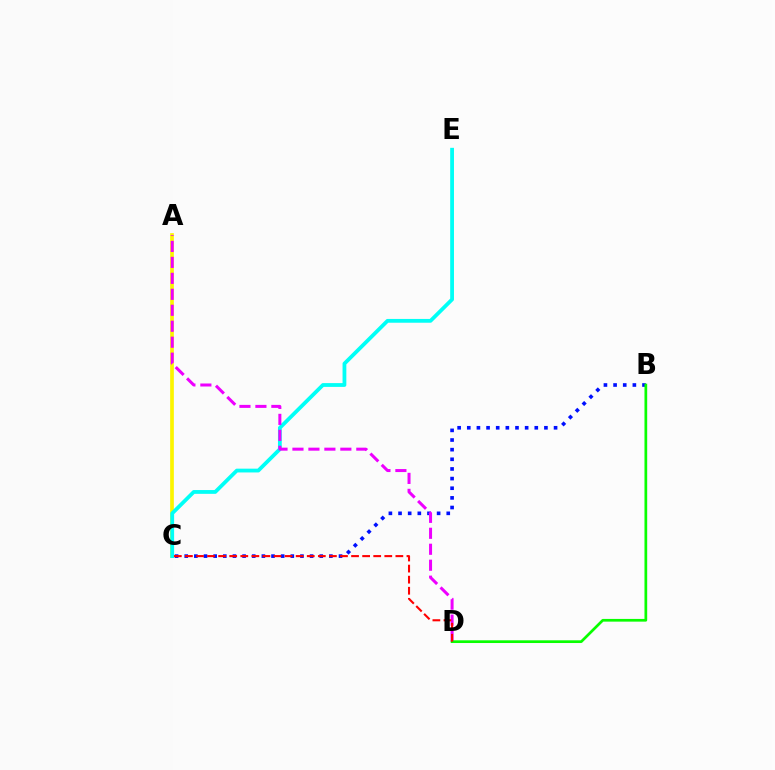{('A', 'C'): [{'color': '#fcf500', 'line_style': 'solid', 'thickness': 2.65}], ('B', 'C'): [{'color': '#0010ff', 'line_style': 'dotted', 'thickness': 2.62}], ('C', 'E'): [{'color': '#00fff6', 'line_style': 'solid', 'thickness': 2.73}], ('A', 'D'): [{'color': '#ee00ff', 'line_style': 'dashed', 'thickness': 2.17}], ('B', 'D'): [{'color': '#08ff00', 'line_style': 'solid', 'thickness': 1.95}], ('C', 'D'): [{'color': '#ff0000', 'line_style': 'dashed', 'thickness': 1.5}]}